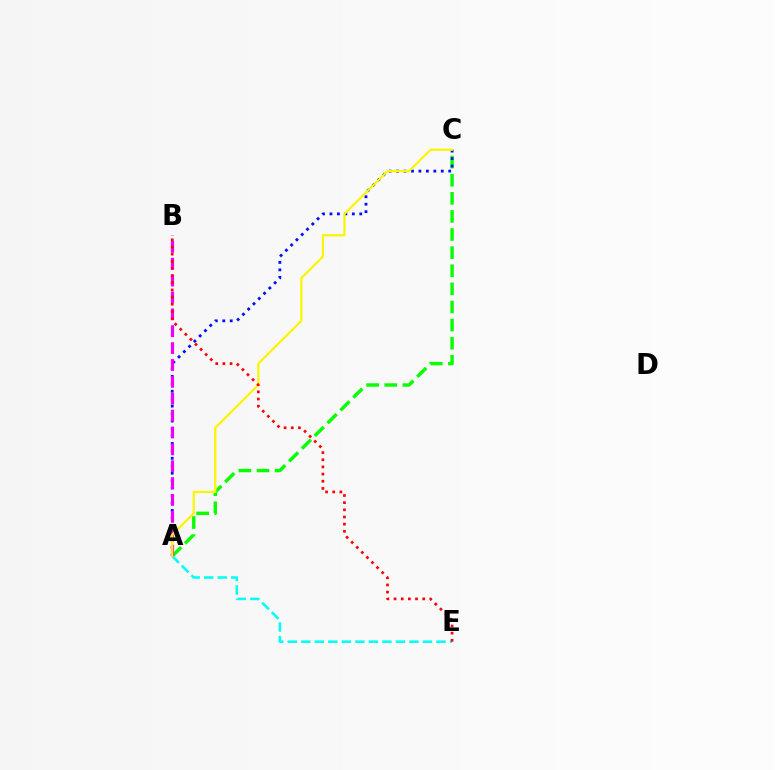{('A', 'C'): [{'color': '#08ff00', 'line_style': 'dashed', 'thickness': 2.46}, {'color': '#0010ff', 'line_style': 'dotted', 'thickness': 2.02}, {'color': '#fcf500', 'line_style': 'solid', 'thickness': 1.61}], ('A', 'E'): [{'color': '#00fff6', 'line_style': 'dashed', 'thickness': 1.84}], ('A', 'B'): [{'color': '#ee00ff', 'line_style': 'dashed', 'thickness': 2.29}], ('B', 'E'): [{'color': '#ff0000', 'line_style': 'dotted', 'thickness': 1.94}]}